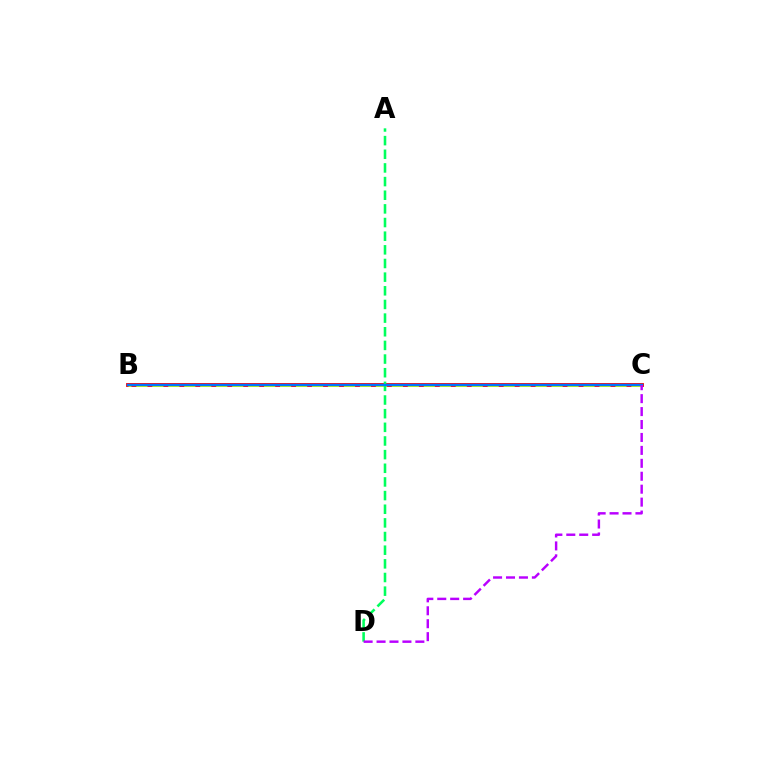{('B', 'C'): [{'color': '#ff0000', 'line_style': 'solid', 'thickness': 2.77}, {'color': '#d1ff00', 'line_style': 'dashed', 'thickness': 2.17}, {'color': '#0074ff', 'line_style': 'solid', 'thickness': 1.74}], ('A', 'D'): [{'color': '#00ff5c', 'line_style': 'dashed', 'thickness': 1.85}], ('C', 'D'): [{'color': '#b900ff', 'line_style': 'dashed', 'thickness': 1.76}]}